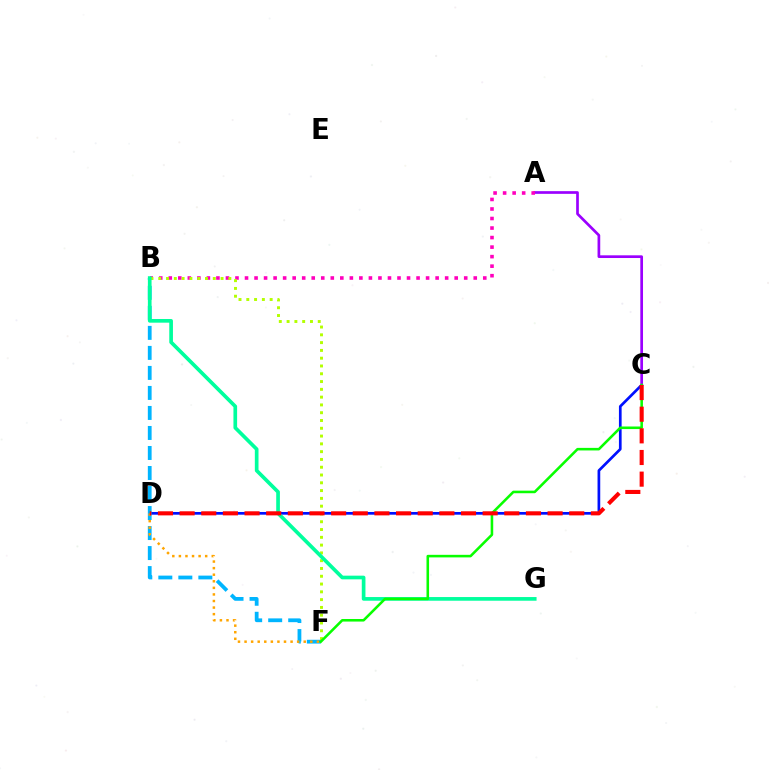{('C', 'D'): [{'color': '#0010ff', 'line_style': 'solid', 'thickness': 1.94}, {'color': '#ff0000', 'line_style': 'dashed', 'thickness': 2.94}], ('A', 'C'): [{'color': '#9b00ff', 'line_style': 'solid', 'thickness': 1.94}], ('B', 'F'): [{'color': '#00b5ff', 'line_style': 'dashed', 'thickness': 2.72}, {'color': '#b3ff00', 'line_style': 'dotted', 'thickness': 2.12}], ('A', 'B'): [{'color': '#ff00bd', 'line_style': 'dotted', 'thickness': 2.59}], ('D', 'F'): [{'color': '#ffa500', 'line_style': 'dotted', 'thickness': 1.79}], ('B', 'G'): [{'color': '#00ff9d', 'line_style': 'solid', 'thickness': 2.65}], ('C', 'F'): [{'color': '#08ff00', 'line_style': 'solid', 'thickness': 1.85}]}